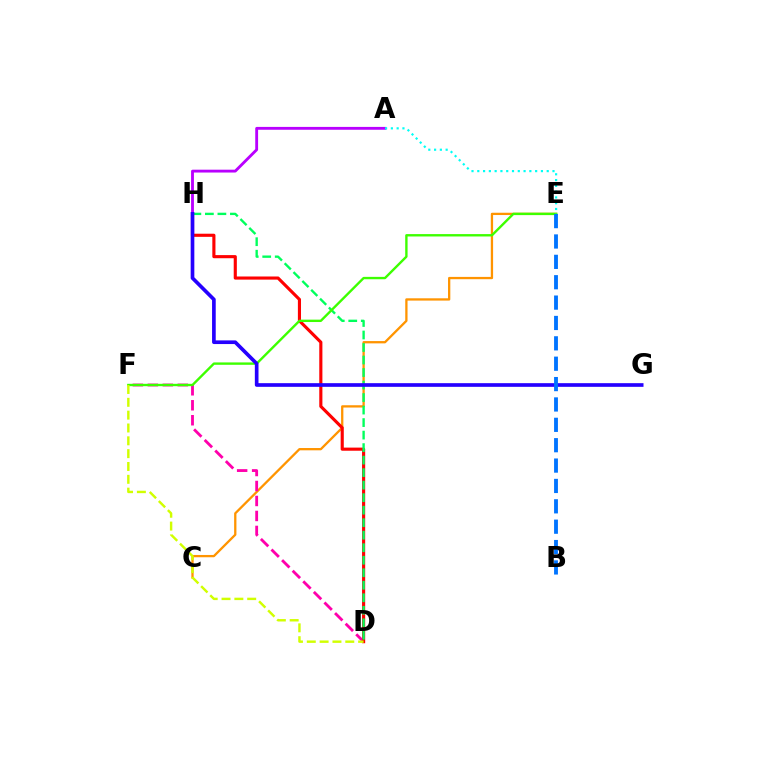{('C', 'E'): [{'color': '#ff9400', 'line_style': 'solid', 'thickness': 1.65}], ('D', 'F'): [{'color': '#ff00ac', 'line_style': 'dashed', 'thickness': 2.04}, {'color': '#d1ff00', 'line_style': 'dashed', 'thickness': 1.74}], ('D', 'H'): [{'color': '#ff0000', 'line_style': 'solid', 'thickness': 2.25}, {'color': '#00ff5c', 'line_style': 'dashed', 'thickness': 1.7}], ('A', 'H'): [{'color': '#b900ff', 'line_style': 'solid', 'thickness': 2.05}], ('E', 'F'): [{'color': '#3dff00', 'line_style': 'solid', 'thickness': 1.71}], ('G', 'H'): [{'color': '#2500ff', 'line_style': 'solid', 'thickness': 2.64}], ('A', 'E'): [{'color': '#00fff6', 'line_style': 'dotted', 'thickness': 1.57}], ('B', 'E'): [{'color': '#0074ff', 'line_style': 'dashed', 'thickness': 2.77}]}